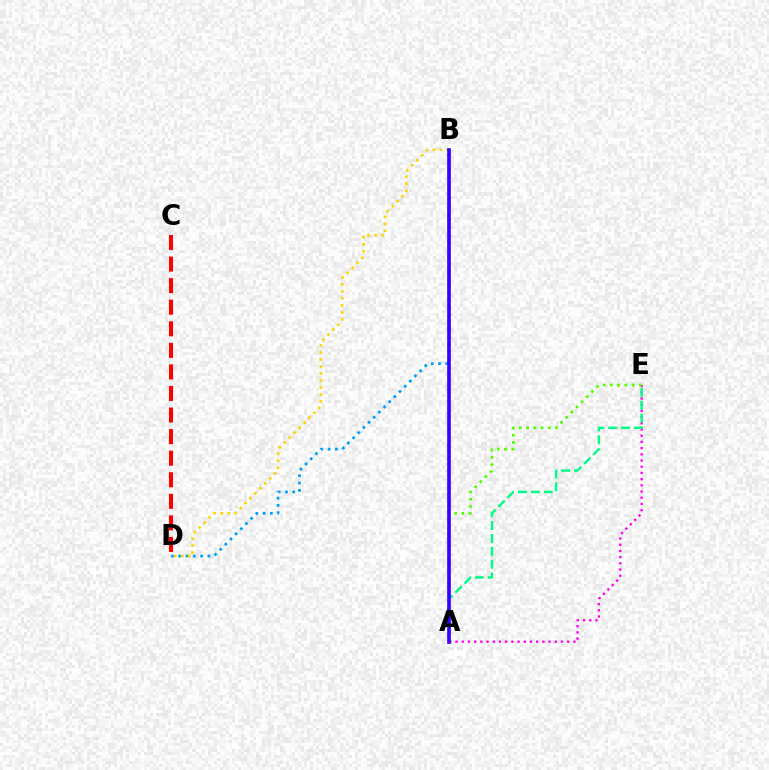{('A', 'E'): [{'color': '#ff00ed', 'line_style': 'dotted', 'thickness': 1.69}, {'color': '#00ff86', 'line_style': 'dashed', 'thickness': 1.75}, {'color': '#4fff00', 'line_style': 'dotted', 'thickness': 1.97}], ('B', 'D'): [{'color': '#009eff', 'line_style': 'dotted', 'thickness': 1.98}, {'color': '#ffd500', 'line_style': 'dotted', 'thickness': 1.9}], ('C', 'D'): [{'color': '#ff0000', 'line_style': 'dashed', 'thickness': 2.93}], ('A', 'B'): [{'color': '#3700ff', 'line_style': 'solid', 'thickness': 2.64}]}